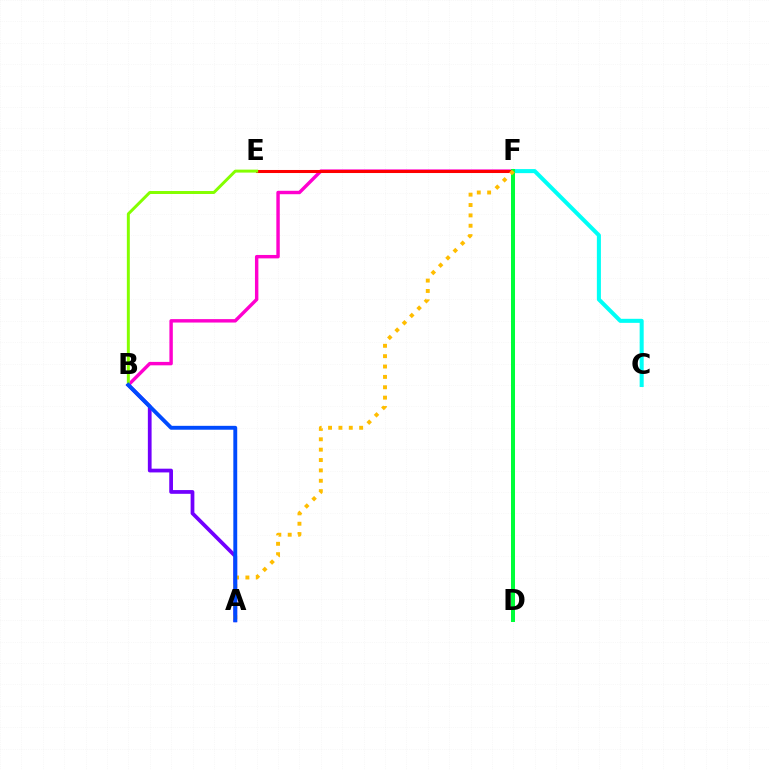{('B', 'F'): [{'color': '#ff00cf', 'line_style': 'solid', 'thickness': 2.46}], ('A', 'B'): [{'color': '#7200ff', 'line_style': 'solid', 'thickness': 2.69}, {'color': '#004bff', 'line_style': 'solid', 'thickness': 2.79}], ('C', 'F'): [{'color': '#00fff6', 'line_style': 'solid', 'thickness': 2.91}], ('E', 'F'): [{'color': '#ff0000', 'line_style': 'solid', 'thickness': 2.2}], ('B', 'E'): [{'color': '#84ff00', 'line_style': 'solid', 'thickness': 2.13}], ('D', 'F'): [{'color': '#00ff39', 'line_style': 'solid', 'thickness': 2.89}], ('A', 'F'): [{'color': '#ffbd00', 'line_style': 'dotted', 'thickness': 2.82}]}